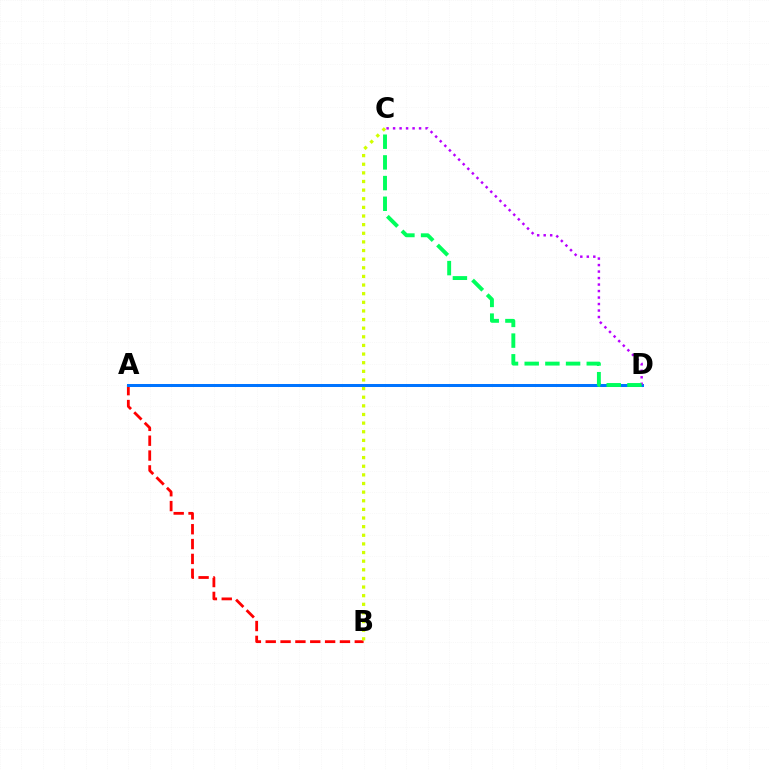{('A', 'B'): [{'color': '#ff0000', 'line_style': 'dashed', 'thickness': 2.02}], ('A', 'D'): [{'color': '#0074ff', 'line_style': 'solid', 'thickness': 2.17}], ('C', 'D'): [{'color': '#b900ff', 'line_style': 'dotted', 'thickness': 1.77}, {'color': '#00ff5c', 'line_style': 'dashed', 'thickness': 2.81}], ('B', 'C'): [{'color': '#d1ff00', 'line_style': 'dotted', 'thickness': 2.34}]}